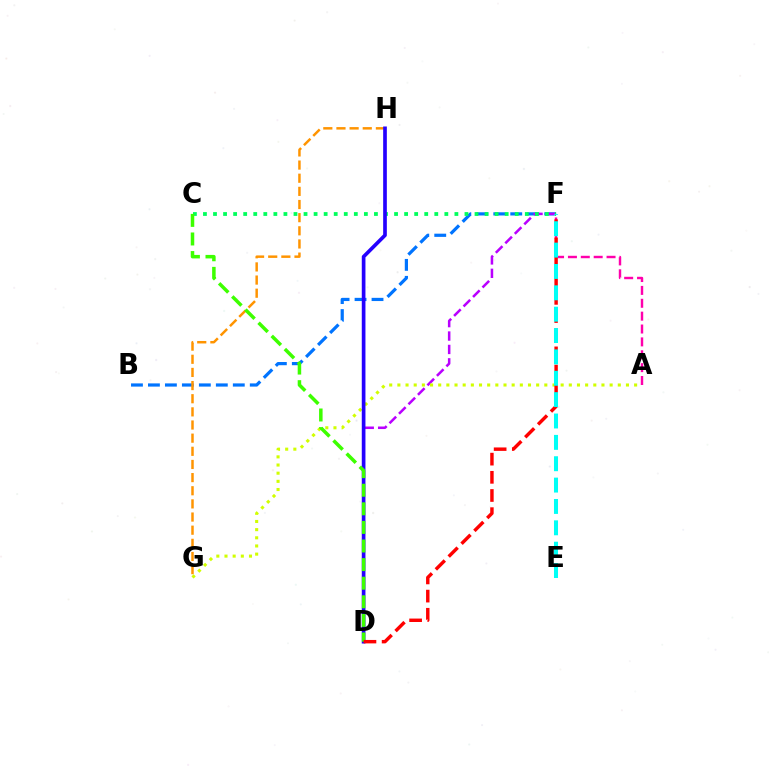{('B', 'F'): [{'color': '#0074ff', 'line_style': 'dashed', 'thickness': 2.31}], ('D', 'F'): [{'color': '#b900ff', 'line_style': 'dashed', 'thickness': 1.82}, {'color': '#ff0000', 'line_style': 'dashed', 'thickness': 2.47}], ('G', 'H'): [{'color': '#ff9400', 'line_style': 'dashed', 'thickness': 1.79}], ('C', 'F'): [{'color': '#00ff5c', 'line_style': 'dotted', 'thickness': 2.73}], ('A', 'G'): [{'color': '#d1ff00', 'line_style': 'dotted', 'thickness': 2.22}], ('D', 'H'): [{'color': '#2500ff', 'line_style': 'solid', 'thickness': 2.64}], ('C', 'D'): [{'color': '#3dff00', 'line_style': 'dashed', 'thickness': 2.53}], ('A', 'F'): [{'color': '#ff00ac', 'line_style': 'dashed', 'thickness': 1.75}], ('E', 'F'): [{'color': '#00fff6', 'line_style': 'dashed', 'thickness': 2.9}]}